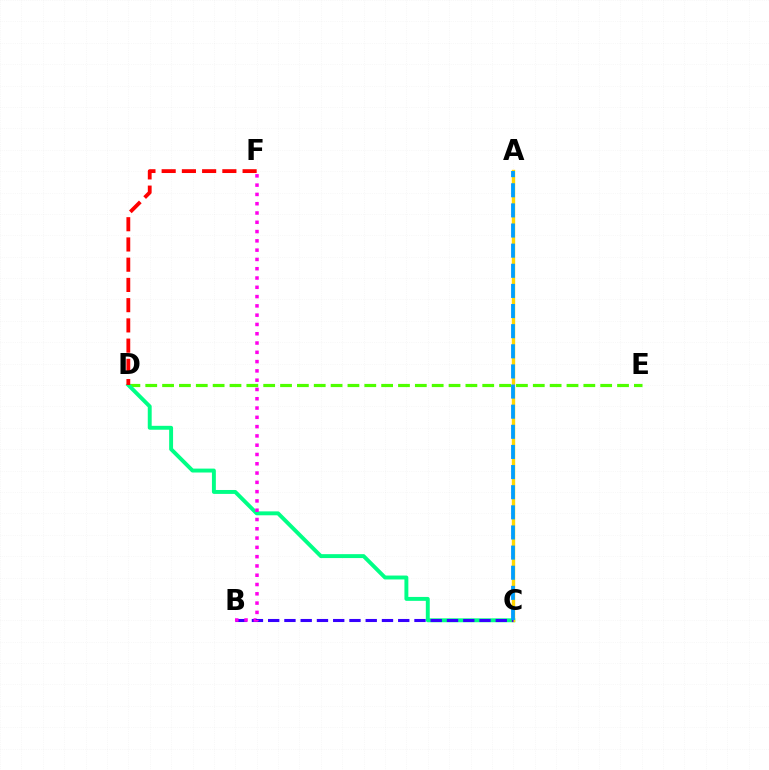{('D', 'E'): [{'color': '#4fff00', 'line_style': 'dashed', 'thickness': 2.29}], ('C', 'D'): [{'color': '#00ff86', 'line_style': 'solid', 'thickness': 2.82}], ('A', 'C'): [{'color': '#ffd500', 'line_style': 'solid', 'thickness': 2.44}, {'color': '#009eff', 'line_style': 'dashed', 'thickness': 2.73}], ('B', 'C'): [{'color': '#3700ff', 'line_style': 'dashed', 'thickness': 2.21}], ('B', 'F'): [{'color': '#ff00ed', 'line_style': 'dotted', 'thickness': 2.52}], ('D', 'F'): [{'color': '#ff0000', 'line_style': 'dashed', 'thickness': 2.75}]}